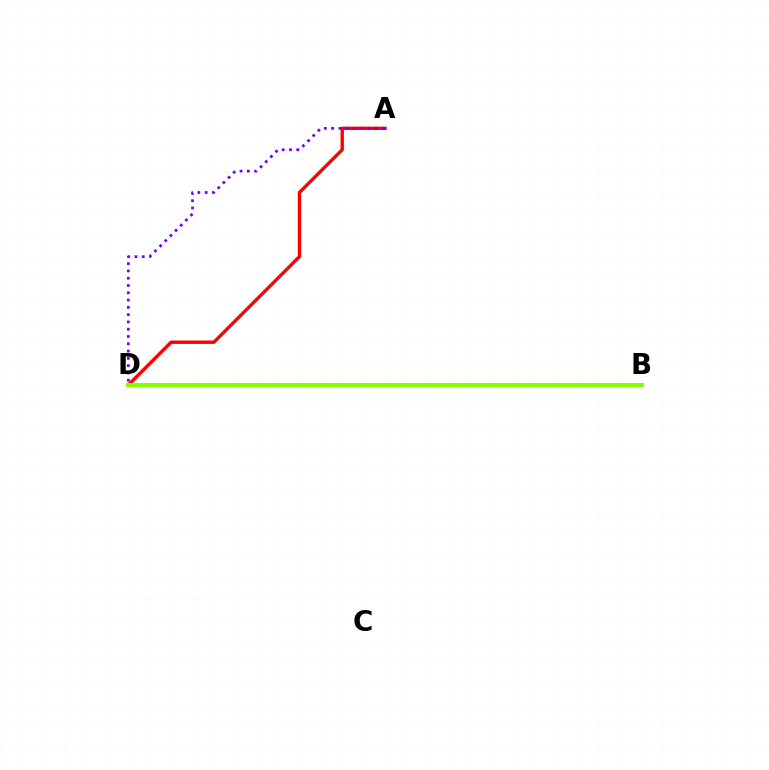{('A', 'D'): [{'color': '#ff0000', 'line_style': 'solid', 'thickness': 2.43}, {'color': '#7200ff', 'line_style': 'dotted', 'thickness': 1.98}], ('B', 'D'): [{'color': '#00fff6', 'line_style': 'dashed', 'thickness': 1.55}, {'color': '#84ff00', 'line_style': 'solid', 'thickness': 2.99}]}